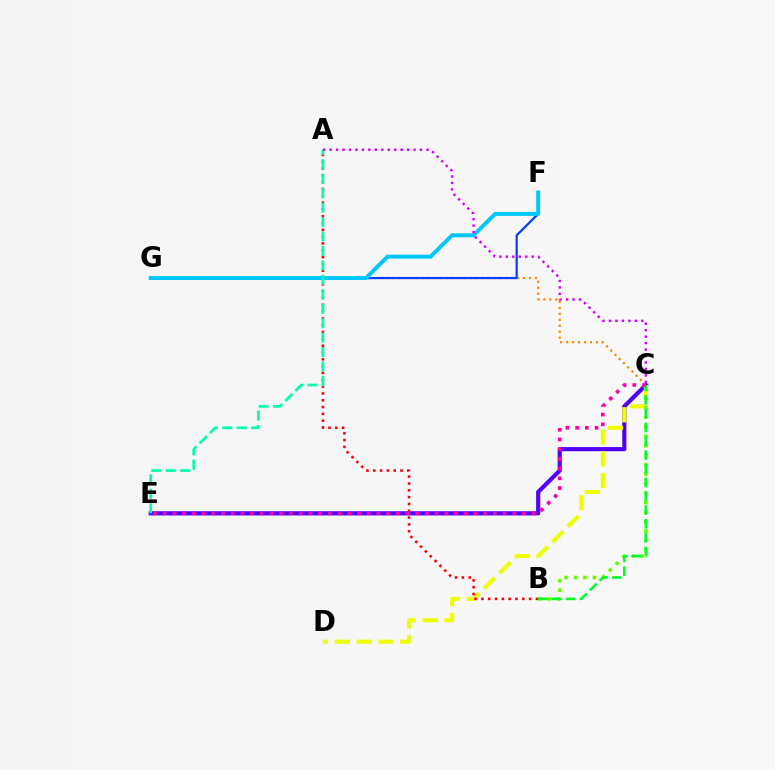{('C', 'G'): [{'color': '#ff8800', 'line_style': 'dotted', 'thickness': 1.62}], ('C', 'E'): [{'color': '#4f00ff', 'line_style': 'solid', 'thickness': 3.0}, {'color': '#ff00a0', 'line_style': 'dotted', 'thickness': 2.64}], ('F', 'G'): [{'color': '#003fff', 'line_style': 'solid', 'thickness': 1.59}, {'color': '#00c7ff', 'line_style': 'solid', 'thickness': 2.85}], ('C', 'D'): [{'color': '#eeff00', 'line_style': 'dashed', 'thickness': 2.97}], ('B', 'C'): [{'color': '#66ff00', 'line_style': 'dotted', 'thickness': 2.58}, {'color': '#00ff27', 'line_style': 'dashed', 'thickness': 1.87}], ('A', 'B'): [{'color': '#ff0000', 'line_style': 'dotted', 'thickness': 1.85}], ('A', 'E'): [{'color': '#00ffaf', 'line_style': 'dashed', 'thickness': 1.96}], ('A', 'C'): [{'color': '#d600ff', 'line_style': 'dotted', 'thickness': 1.76}]}